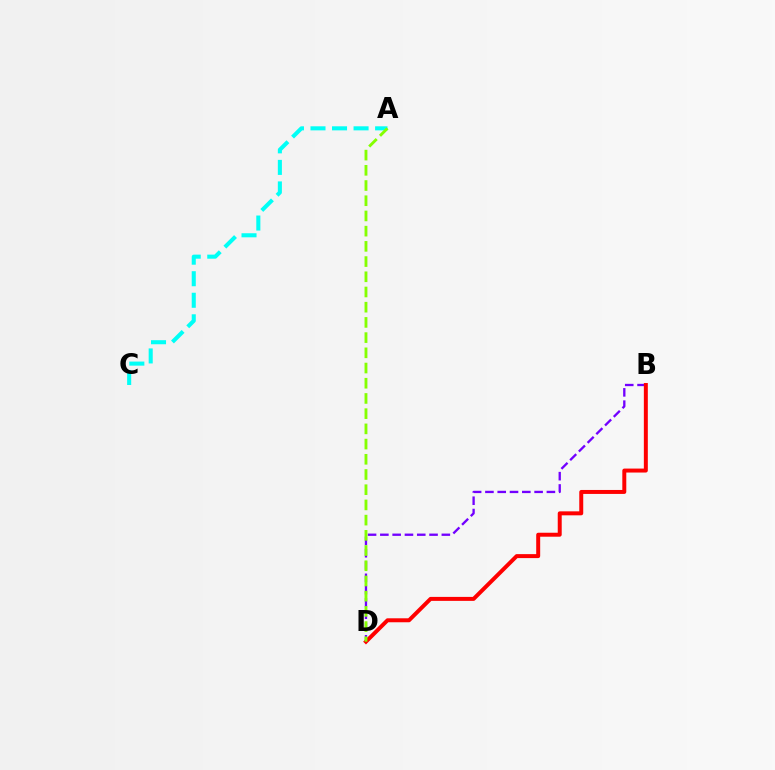{('B', 'D'): [{'color': '#7200ff', 'line_style': 'dashed', 'thickness': 1.67}, {'color': '#ff0000', 'line_style': 'solid', 'thickness': 2.86}], ('A', 'C'): [{'color': '#00fff6', 'line_style': 'dashed', 'thickness': 2.93}], ('A', 'D'): [{'color': '#84ff00', 'line_style': 'dashed', 'thickness': 2.07}]}